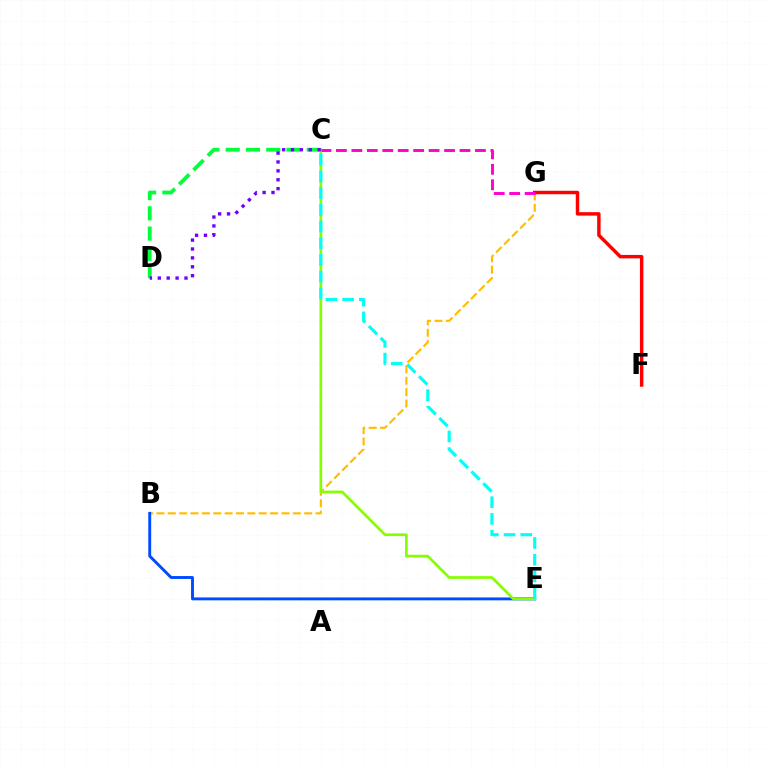{('B', 'G'): [{'color': '#ffbd00', 'line_style': 'dashed', 'thickness': 1.54}], ('B', 'E'): [{'color': '#004bff', 'line_style': 'solid', 'thickness': 2.09}], ('C', 'D'): [{'color': '#00ff39', 'line_style': 'dashed', 'thickness': 2.75}, {'color': '#7200ff', 'line_style': 'dotted', 'thickness': 2.42}], ('F', 'G'): [{'color': '#ff0000', 'line_style': 'solid', 'thickness': 2.48}], ('C', 'E'): [{'color': '#84ff00', 'line_style': 'solid', 'thickness': 1.94}, {'color': '#00fff6', 'line_style': 'dashed', 'thickness': 2.27}], ('C', 'G'): [{'color': '#ff00cf', 'line_style': 'dashed', 'thickness': 2.1}]}